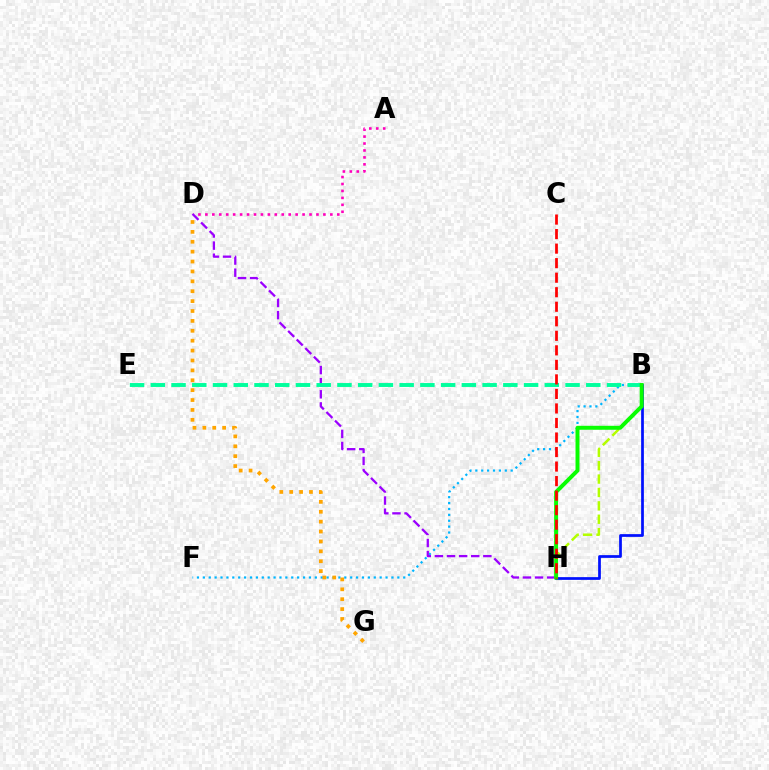{('A', 'D'): [{'color': '#ff00bd', 'line_style': 'dotted', 'thickness': 1.89}], ('B', 'H'): [{'color': '#b3ff00', 'line_style': 'dashed', 'thickness': 1.82}, {'color': '#0010ff', 'line_style': 'solid', 'thickness': 1.97}, {'color': '#08ff00', 'line_style': 'solid', 'thickness': 2.85}], ('B', 'F'): [{'color': '#00b5ff', 'line_style': 'dotted', 'thickness': 1.6}], ('D', 'H'): [{'color': '#9b00ff', 'line_style': 'dashed', 'thickness': 1.65}], ('D', 'G'): [{'color': '#ffa500', 'line_style': 'dotted', 'thickness': 2.69}], ('B', 'E'): [{'color': '#00ff9d', 'line_style': 'dashed', 'thickness': 2.82}], ('C', 'H'): [{'color': '#ff0000', 'line_style': 'dashed', 'thickness': 1.97}]}